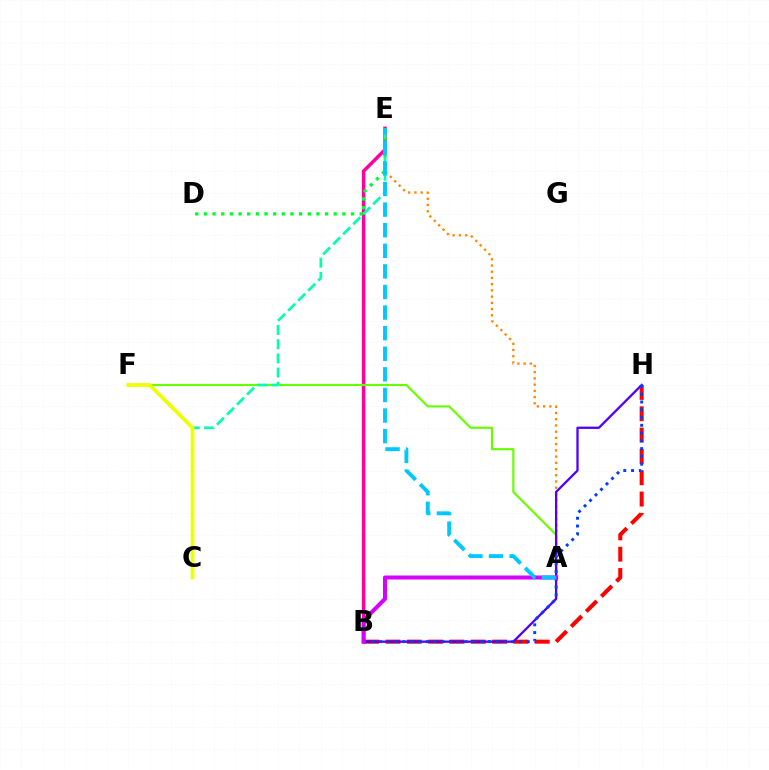{('B', 'H'): [{'color': '#ff0000', 'line_style': 'dashed', 'thickness': 2.9}, {'color': '#4f00ff', 'line_style': 'solid', 'thickness': 1.65}, {'color': '#003fff', 'line_style': 'dotted', 'thickness': 2.11}], ('B', 'E'): [{'color': '#ff00a0', 'line_style': 'solid', 'thickness': 2.52}], ('A', 'E'): [{'color': '#ff8800', 'line_style': 'dotted', 'thickness': 1.69}, {'color': '#00c7ff', 'line_style': 'dashed', 'thickness': 2.8}], ('A', 'F'): [{'color': '#66ff00', 'line_style': 'solid', 'thickness': 1.55}], ('D', 'E'): [{'color': '#00ff27', 'line_style': 'dotted', 'thickness': 2.35}], ('A', 'B'): [{'color': '#d600ff', 'line_style': 'solid', 'thickness': 2.9}], ('C', 'E'): [{'color': '#00ffaf', 'line_style': 'dashed', 'thickness': 1.93}], ('C', 'F'): [{'color': '#eeff00', 'line_style': 'solid', 'thickness': 2.69}]}